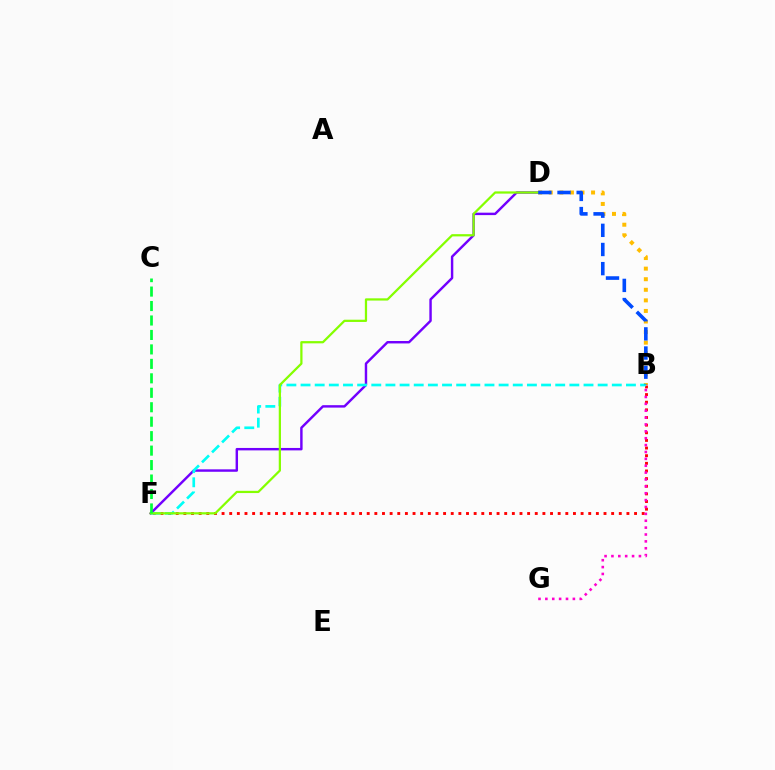{('B', 'D'): [{'color': '#ffbd00', 'line_style': 'dotted', 'thickness': 2.87}, {'color': '#004bff', 'line_style': 'dashed', 'thickness': 2.6}], ('B', 'F'): [{'color': '#ff0000', 'line_style': 'dotted', 'thickness': 2.08}, {'color': '#00fff6', 'line_style': 'dashed', 'thickness': 1.92}], ('D', 'F'): [{'color': '#7200ff', 'line_style': 'solid', 'thickness': 1.75}, {'color': '#84ff00', 'line_style': 'solid', 'thickness': 1.61}], ('B', 'G'): [{'color': '#ff00cf', 'line_style': 'dotted', 'thickness': 1.87}], ('C', 'F'): [{'color': '#00ff39', 'line_style': 'dashed', 'thickness': 1.96}]}